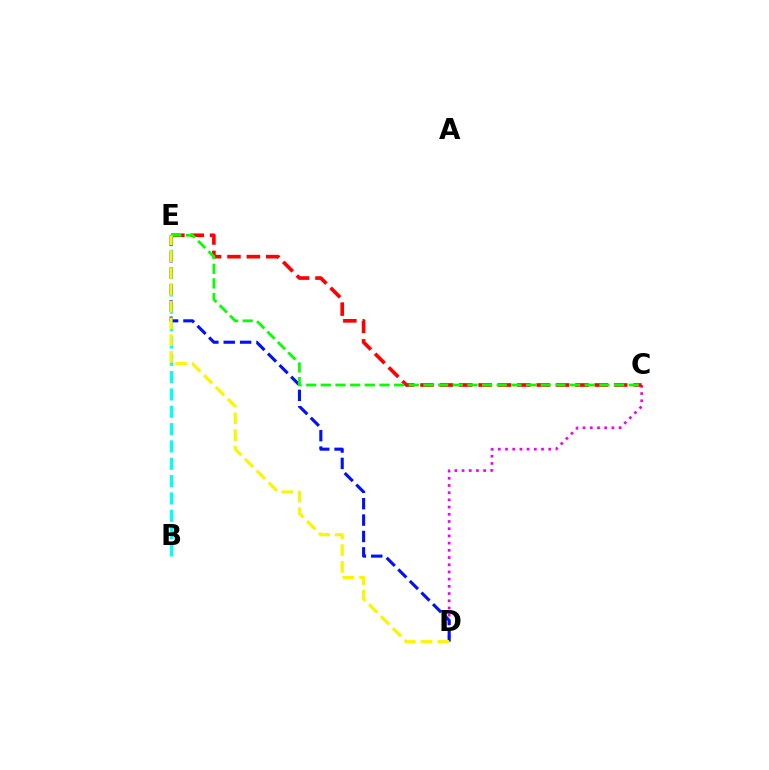{('C', 'D'): [{'color': '#ee00ff', 'line_style': 'dotted', 'thickness': 1.96}], ('B', 'E'): [{'color': '#00fff6', 'line_style': 'dashed', 'thickness': 2.35}], ('C', 'E'): [{'color': '#ff0000', 'line_style': 'dashed', 'thickness': 2.63}, {'color': '#08ff00', 'line_style': 'dashed', 'thickness': 1.99}], ('D', 'E'): [{'color': '#0010ff', 'line_style': 'dashed', 'thickness': 2.23}, {'color': '#fcf500', 'line_style': 'dashed', 'thickness': 2.28}]}